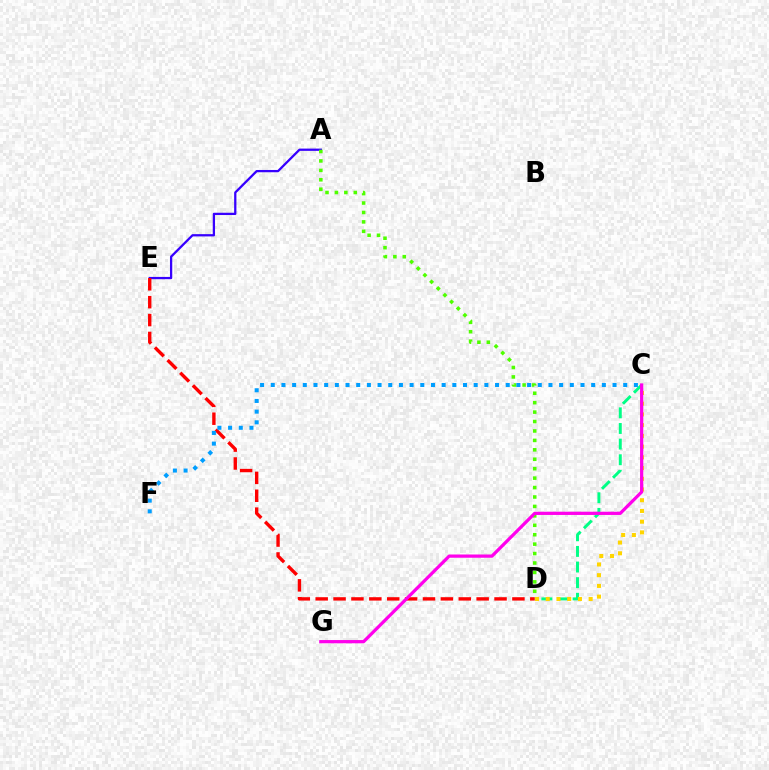{('A', 'E'): [{'color': '#3700ff', 'line_style': 'solid', 'thickness': 1.64}], ('C', 'D'): [{'color': '#00ff86', 'line_style': 'dashed', 'thickness': 2.12}, {'color': '#ffd500', 'line_style': 'dotted', 'thickness': 2.91}], ('A', 'D'): [{'color': '#4fff00', 'line_style': 'dotted', 'thickness': 2.56}], ('D', 'E'): [{'color': '#ff0000', 'line_style': 'dashed', 'thickness': 2.43}], ('C', 'F'): [{'color': '#009eff', 'line_style': 'dotted', 'thickness': 2.9}], ('C', 'G'): [{'color': '#ff00ed', 'line_style': 'solid', 'thickness': 2.33}]}